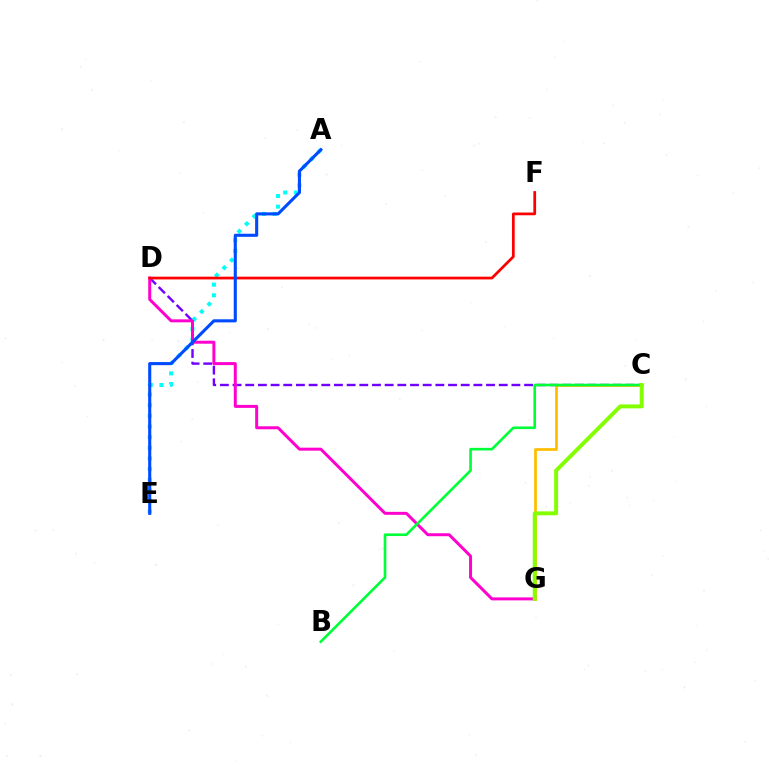{('C', 'D'): [{'color': '#7200ff', 'line_style': 'dashed', 'thickness': 1.72}], ('A', 'E'): [{'color': '#00fff6', 'line_style': 'dotted', 'thickness': 2.89}, {'color': '#004bff', 'line_style': 'solid', 'thickness': 2.23}], ('C', 'G'): [{'color': '#ffbd00', 'line_style': 'solid', 'thickness': 1.97}, {'color': '#84ff00', 'line_style': 'solid', 'thickness': 2.84}], ('D', 'G'): [{'color': '#ff00cf', 'line_style': 'solid', 'thickness': 2.15}], ('D', 'F'): [{'color': '#ff0000', 'line_style': 'solid', 'thickness': 1.98}], ('B', 'C'): [{'color': '#00ff39', 'line_style': 'solid', 'thickness': 1.9}]}